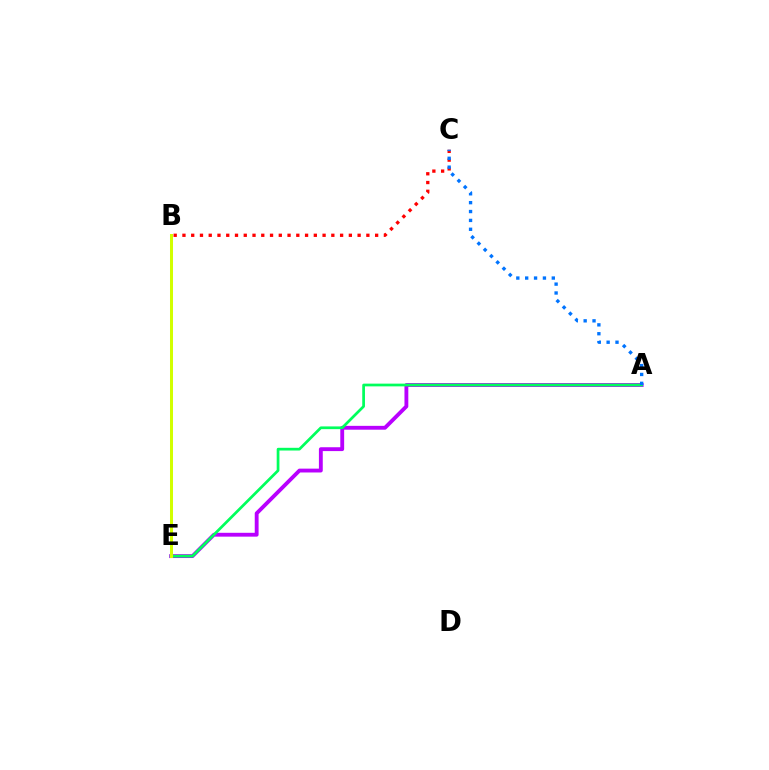{('B', 'C'): [{'color': '#ff0000', 'line_style': 'dotted', 'thickness': 2.38}], ('A', 'E'): [{'color': '#b900ff', 'line_style': 'solid', 'thickness': 2.77}, {'color': '#00ff5c', 'line_style': 'solid', 'thickness': 1.96}], ('B', 'E'): [{'color': '#d1ff00', 'line_style': 'solid', 'thickness': 2.17}], ('A', 'C'): [{'color': '#0074ff', 'line_style': 'dotted', 'thickness': 2.41}]}